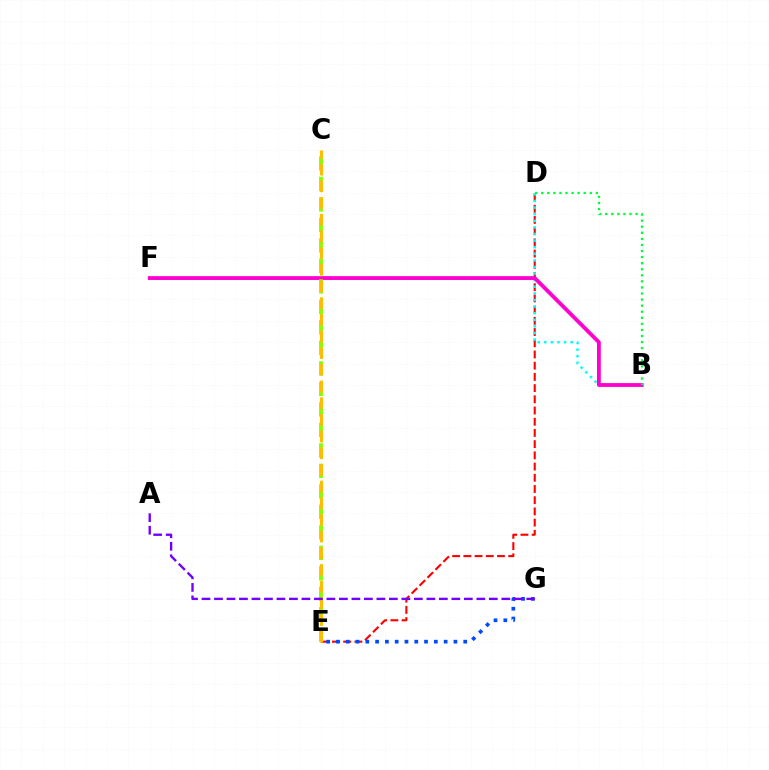{('D', 'E'): [{'color': '#ff0000', 'line_style': 'dashed', 'thickness': 1.52}], ('B', 'D'): [{'color': '#00fff6', 'line_style': 'dotted', 'thickness': 1.79}, {'color': '#00ff39', 'line_style': 'dotted', 'thickness': 1.65}], ('B', 'F'): [{'color': '#ff00cf', 'line_style': 'solid', 'thickness': 2.74}], ('C', 'E'): [{'color': '#84ff00', 'line_style': 'dashed', 'thickness': 2.78}, {'color': '#ffbd00', 'line_style': 'dashed', 'thickness': 2.27}], ('E', 'G'): [{'color': '#004bff', 'line_style': 'dotted', 'thickness': 2.66}], ('A', 'G'): [{'color': '#7200ff', 'line_style': 'dashed', 'thickness': 1.7}]}